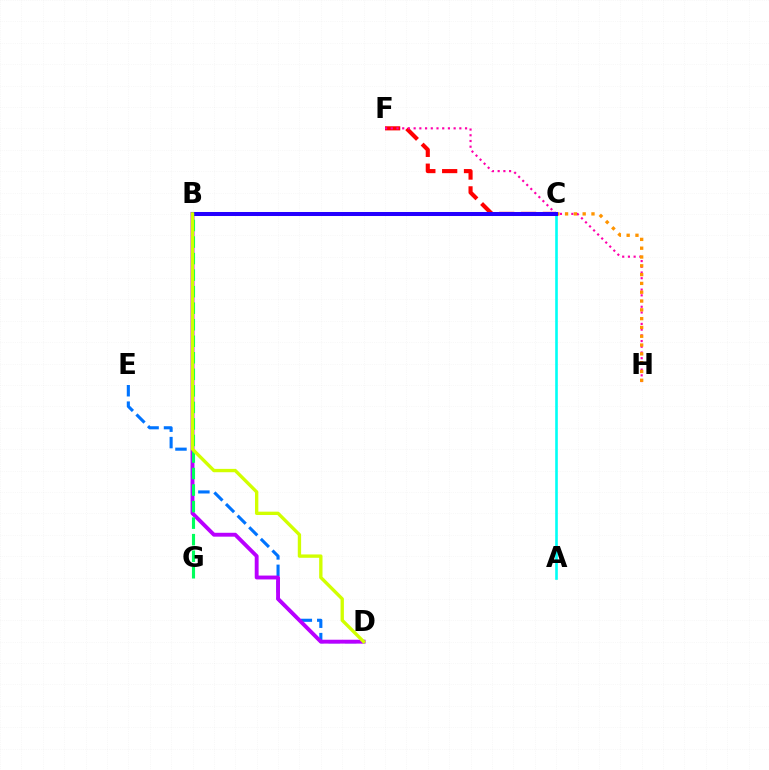{('C', 'F'): [{'color': '#ff0000', 'line_style': 'dashed', 'thickness': 2.96}], ('D', 'E'): [{'color': '#0074ff', 'line_style': 'dashed', 'thickness': 2.23}], ('F', 'H'): [{'color': '#ff00ac', 'line_style': 'dotted', 'thickness': 1.55}], ('C', 'H'): [{'color': '#ff9400', 'line_style': 'dotted', 'thickness': 2.39}], ('A', 'C'): [{'color': '#00fff6', 'line_style': 'solid', 'thickness': 1.88}], ('B', 'D'): [{'color': '#b900ff', 'line_style': 'solid', 'thickness': 2.79}, {'color': '#d1ff00', 'line_style': 'solid', 'thickness': 2.41}], ('B', 'C'): [{'color': '#3dff00', 'line_style': 'dashed', 'thickness': 2.72}, {'color': '#2500ff', 'line_style': 'solid', 'thickness': 2.9}], ('B', 'G'): [{'color': '#00ff5c', 'line_style': 'dashed', 'thickness': 2.25}]}